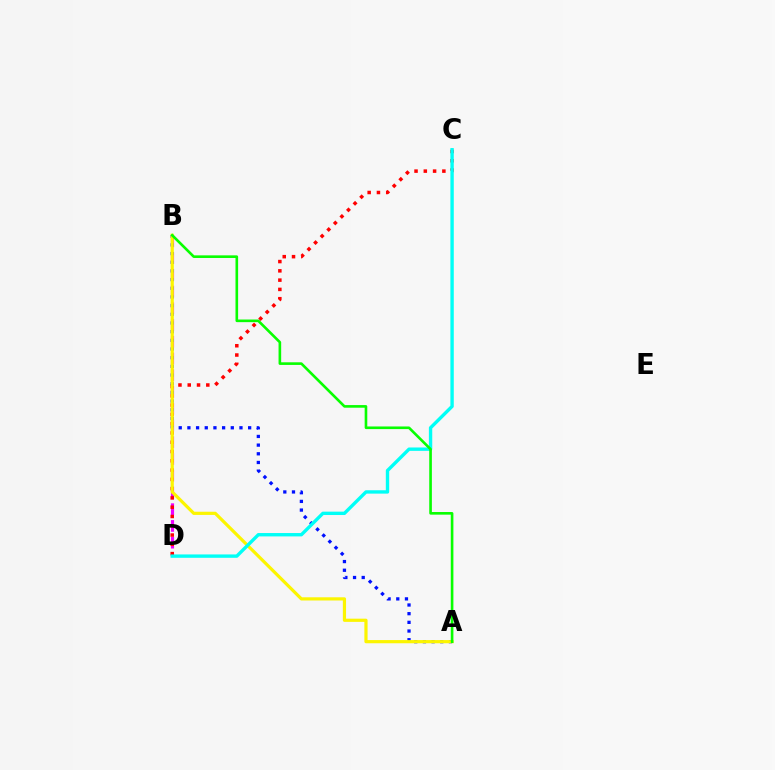{('B', 'D'): [{'color': '#ee00ff', 'line_style': 'dashed', 'thickness': 2.27}], ('C', 'D'): [{'color': '#ff0000', 'line_style': 'dotted', 'thickness': 2.52}, {'color': '#00fff6', 'line_style': 'solid', 'thickness': 2.43}], ('A', 'B'): [{'color': '#0010ff', 'line_style': 'dotted', 'thickness': 2.36}, {'color': '#fcf500', 'line_style': 'solid', 'thickness': 2.3}, {'color': '#08ff00', 'line_style': 'solid', 'thickness': 1.89}]}